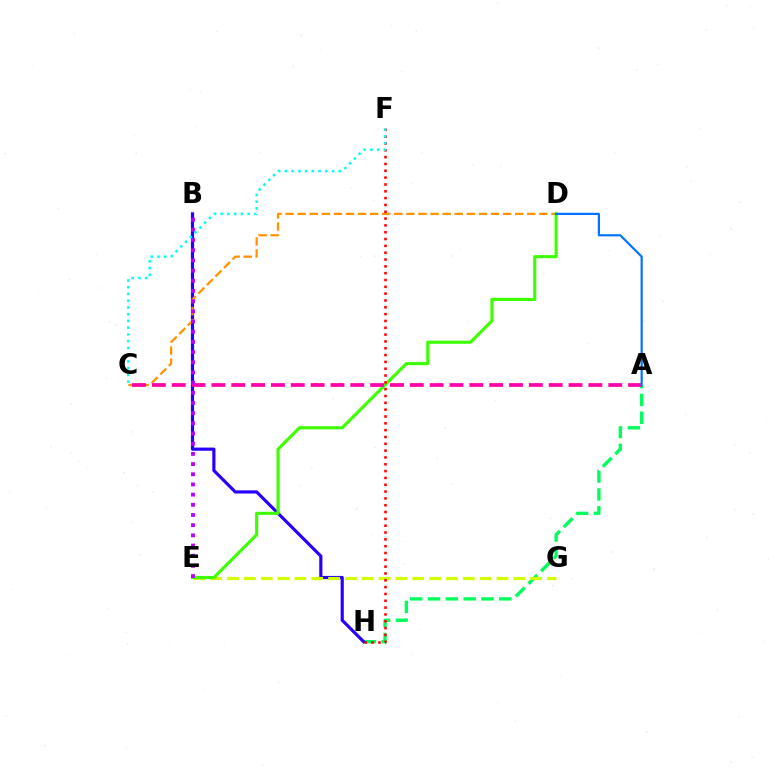{('A', 'H'): [{'color': '#00ff5c', 'line_style': 'dashed', 'thickness': 2.42}], ('B', 'H'): [{'color': '#2500ff', 'line_style': 'solid', 'thickness': 2.28}], ('E', 'G'): [{'color': '#d1ff00', 'line_style': 'dashed', 'thickness': 2.29}], ('C', 'D'): [{'color': '#ff9400', 'line_style': 'dashed', 'thickness': 1.64}], ('D', 'E'): [{'color': '#3dff00', 'line_style': 'solid', 'thickness': 2.25}], ('F', 'H'): [{'color': '#ff0000', 'line_style': 'dotted', 'thickness': 1.85}], ('A', 'C'): [{'color': '#ff00ac', 'line_style': 'dashed', 'thickness': 2.7}], ('B', 'E'): [{'color': '#b900ff', 'line_style': 'dotted', 'thickness': 2.77}], ('A', 'D'): [{'color': '#0074ff', 'line_style': 'solid', 'thickness': 1.58}], ('C', 'F'): [{'color': '#00fff6', 'line_style': 'dotted', 'thickness': 1.83}]}